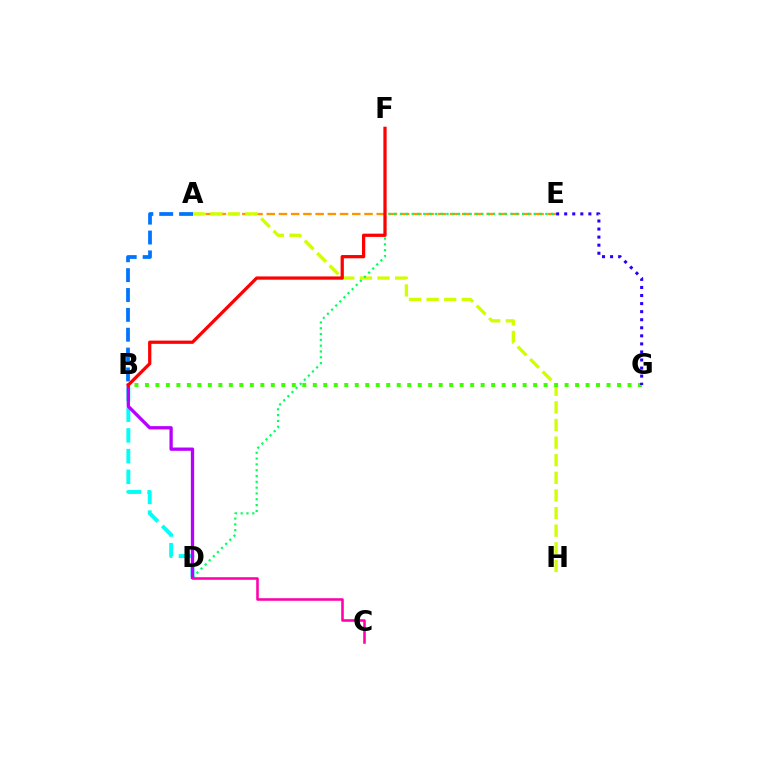{('A', 'E'): [{'color': '#ff9400', 'line_style': 'dashed', 'thickness': 1.66}], ('B', 'D'): [{'color': '#00fff6', 'line_style': 'dashed', 'thickness': 2.82}, {'color': '#b900ff', 'line_style': 'solid', 'thickness': 2.37}], ('A', 'H'): [{'color': '#d1ff00', 'line_style': 'dashed', 'thickness': 2.39}], ('A', 'B'): [{'color': '#0074ff', 'line_style': 'dashed', 'thickness': 2.7}], ('B', 'G'): [{'color': '#3dff00', 'line_style': 'dotted', 'thickness': 2.85}], ('D', 'E'): [{'color': '#00ff5c', 'line_style': 'dotted', 'thickness': 1.58}], ('B', 'F'): [{'color': '#ff0000', 'line_style': 'solid', 'thickness': 2.34}], ('C', 'D'): [{'color': '#ff00ac', 'line_style': 'solid', 'thickness': 1.85}], ('E', 'G'): [{'color': '#2500ff', 'line_style': 'dotted', 'thickness': 2.19}]}